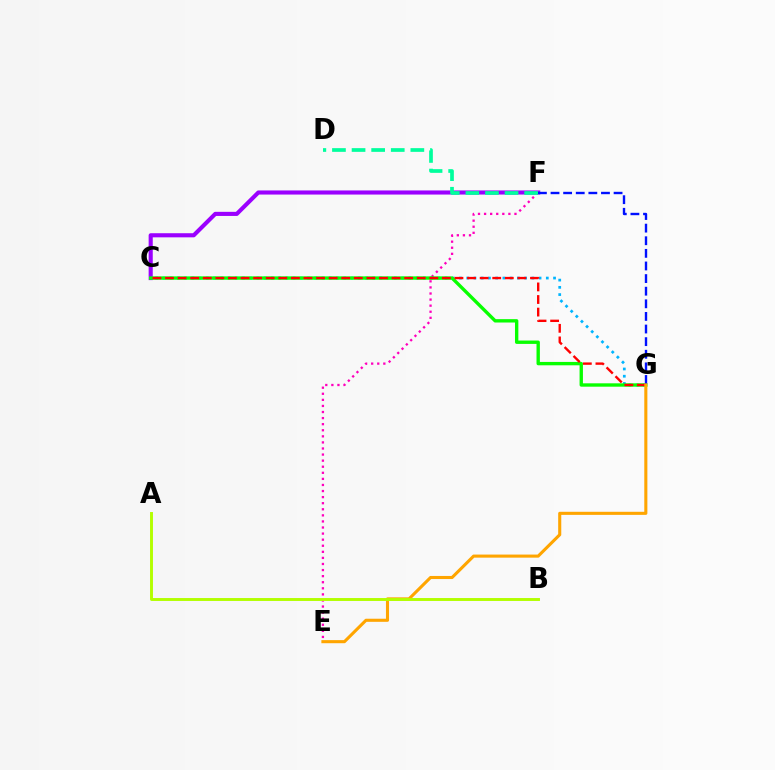{('E', 'F'): [{'color': '#ff00bd', 'line_style': 'dotted', 'thickness': 1.65}], ('C', 'G'): [{'color': '#00b5ff', 'line_style': 'dotted', 'thickness': 1.97}, {'color': '#08ff00', 'line_style': 'solid', 'thickness': 2.42}, {'color': '#ff0000', 'line_style': 'dashed', 'thickness': 1.71}], ('C', 'F'): [{'color': '#9b00ff', 'line_style': 'solid', 'thickness': 2.96}], ('F', 'G'): [{'color': '#0010ff', 'line_style': 'dashed', 'thickness': 1.71}], ('E', 'G'): [{'color': '#ffa500', 'line_style': 'solid', 'thickness': 2.22}], ('A', 'B'): [{'color': '#b3ff00', 'line_style': 'solid', 'thickness': 2.1}], ('D', 'F'): [{'color': '#00ff9d', 'line_style': 'dashed', 'thickness': 2.66}]}